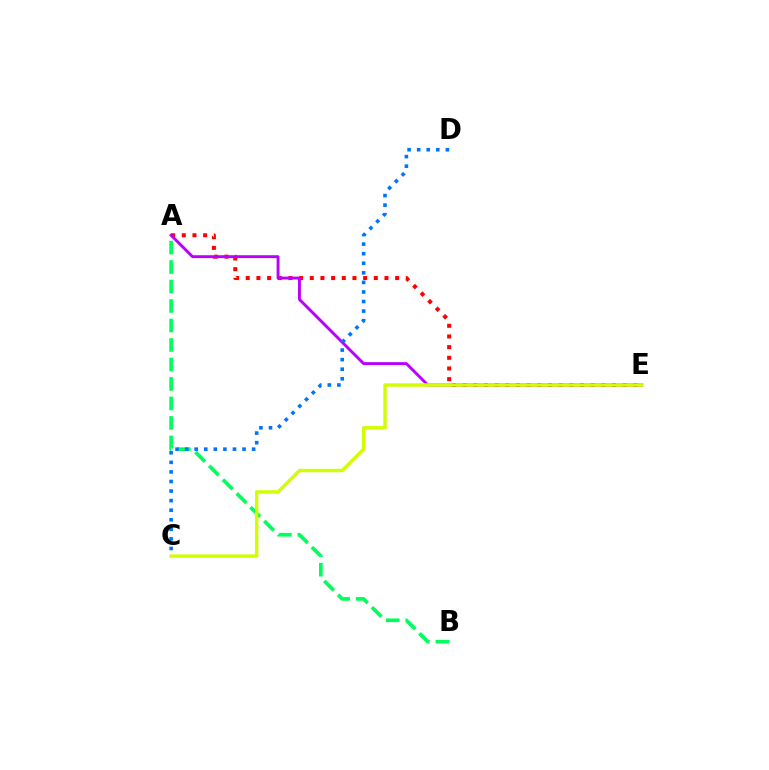{('A', 'B'): [{'color': '#00ff5c', 'line_style': 'dashed', 'thickness': 2.65}], ('A', 'E'): [{'color': '#ff0000', 'line_style': 'dotted', 'thickness': 2.9}, {'color': '#b900ff', 'line_style': 'solid', 'thickness': 2.09}], ('C', 'E'): [{'color': '#d1ff00', 'line_style': 'solid', 'thickness': 2.46}], ('C', 'D'): [{'color': '#0074ff', 'line_style': 'dotted', 'thickness': 2.6}]}